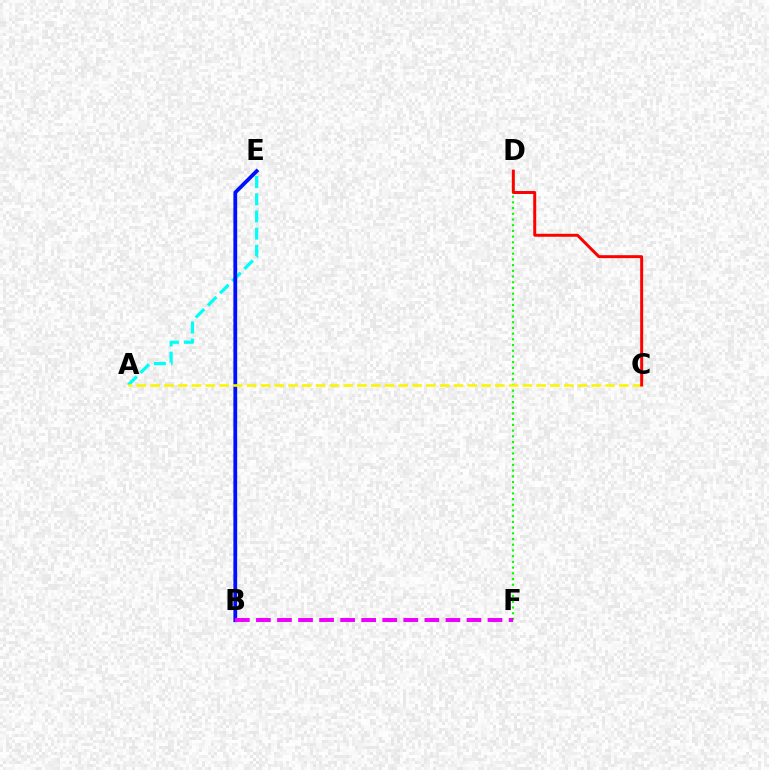{('A', 'E'): [{'color': '#00fff6', 'line_style': 'dashed', 'thickness': 2.34}], ('D', 'F'): [{'color': '#08ff00', 'line_style': 'dotted', 'thickness': 1.55}], ('B', 'E'): [{'color': '#0010ff', 'line_style': 'solid', 'thickness': 2.73}], ('A', 'C'): [{'color': '#fcf500', 'line_style': 'dashed', 'thickness': 1.87}], ('C', 'D'): [{'color': '#ff0000', 'line_style': 'solid', 'thickness': 2.14}], ('B', 'F'): [{'color': '#ee00ff', 'line_style': 'dashed', 'thickness': 2.86}]}